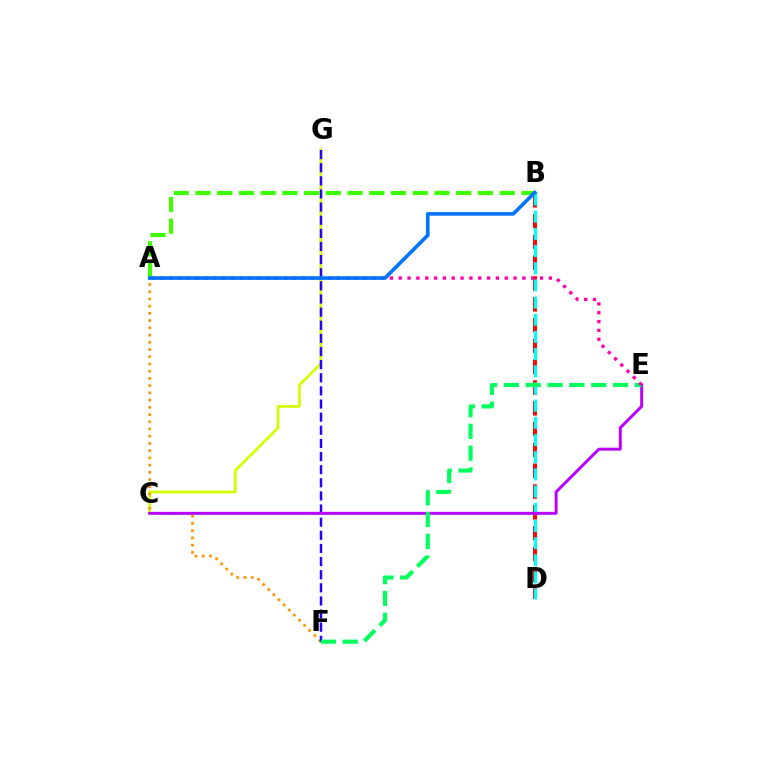{('B', 'D'): [{'color': '#ff0000', 'line_style': 'dashed', 'thickness': 2.83}, {'color': '#00fff6', 'line_style': 'dashed', 'thickness': 2.33}], ('C', 'G'): [{'color': '#d1ff00', 'line_style': 'solid', 'thickness': 1.96}], ('A', 'B'): [{'color': '#3dff00', 'line_style': 'dashed', 'thickness': 2.95}, {'color': '#0074ff', 'line_style': 'solid', 'thickness': 2.6}], ('A', 'F'): [{'color': '#ff9400', 'line_style': 'dotted', 'thickness': 1.96}], ('F', 'G'): [{'color': '#2500ff', 'line_style': 'dashed', 'thickness': 1.78}], ('C', 'E'): [{'color': '#b900ff', 'line_style': 'solid', 'thickness': 2.13}], ('E', 'F'): [{'color': '#00ff5c', 'line_style': 'dashed', 'thickness': 2.96}], ('A', 'E'): [{'color': '#ff00ac', 'line_style': 'dotted', 'thickness': 2.4}]}